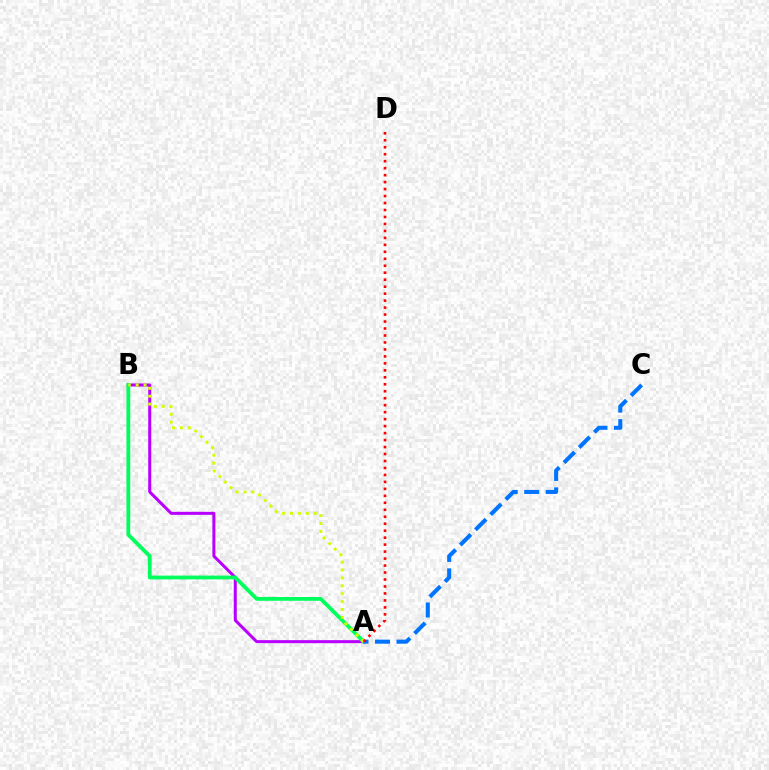{('A', 'B'): [{'color': '#b900ff', 'line_style': 'solid', 'thickness': 2.18}, {'color': '#00ff5c', 'line_style': 'solid', 'thickness': 2.73}, {'color': '#d1ff00', 'line_style': 'dotted', 'thickness': 2.15}], ('A', 'C'): [{'color': '#0074ff', 'line_style': 'dashed', 'thickness': 2.92}], ('A', 'D'): [{'color': '#ff0000', 'line_style': 'dotted', 'thickness': 1.89}]}